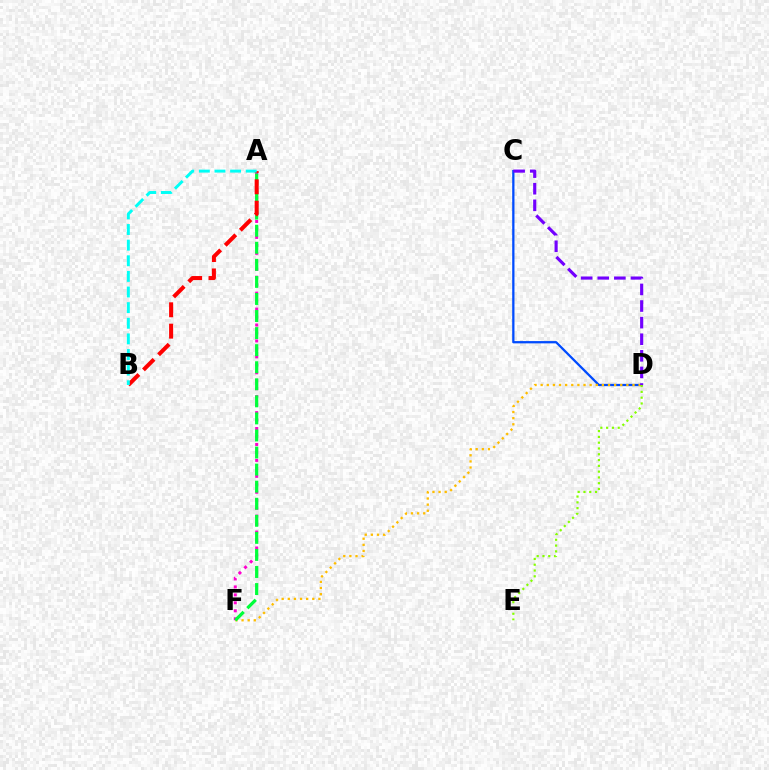{('A', 'F'): [{'color': '#ff00cf', 'line_style': 'dotted', 'thickness': 2.16}, {'color': '#00ff39', 'line_style': 'dashed', 'thickness': 2.32}], ('C', 'D'): [{'color': '#004bff', 'line_style': 'solid', 'thickness': 1.64}, {'color': '#7200ff', 'line_style': 'dashed', 'thickness': 2.26}], ('D', 'F'): [{'color': '#ffbd00', 'line_style': 'dotted', 'thickness': 1.66}], ('A', 'B'): [{'color': '#ff0000', 'line_style': 'dashed', 'thickness': 2.9}, {'color': '#00fff6', 'line_style': 'dashed', 'thickness': 2.12}], ('D', 'E'): [{'color': '#84ff00', 'line_style': 'dotted', 'thickness': 1.57}]}